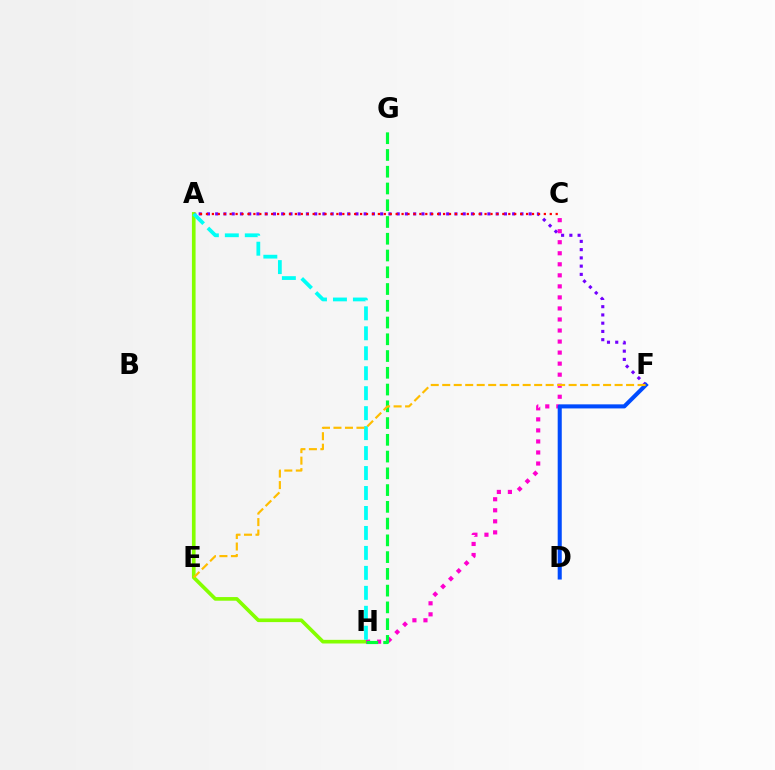{('A', 'H'): [{'color': '#84ff00', 'line_style': 'solid', 'thickness': 2.63}, {'color': '#00fff6', 'line_style': 'dashed', 'thickness': 2.71}], ('A', 'F'): [{'color': '#7200ff', 'line_style': 'dotted', 'thickness': 2.24}], ('C', 'H'): [{'color': '#ff00cf', 'line_style': 'dotted', 'thickness': 3.0}], ('A', 'C'): [{'color': '#ff0000', 'line_style': 'dotted', 'thickness': 1.61}], ('G', 'H'): [{'color': '#00ff39', 'line_style': 'dashed', 'thickness': 2.28}], ('D', 'F'): [{'color': '#004bff', 'line_style': 'solid', 'thickness': 2.93}], ('E', 'F'): [{'color': '#ffbd00', 'line_style': 'dashed', 'thickness': 1.56}]}